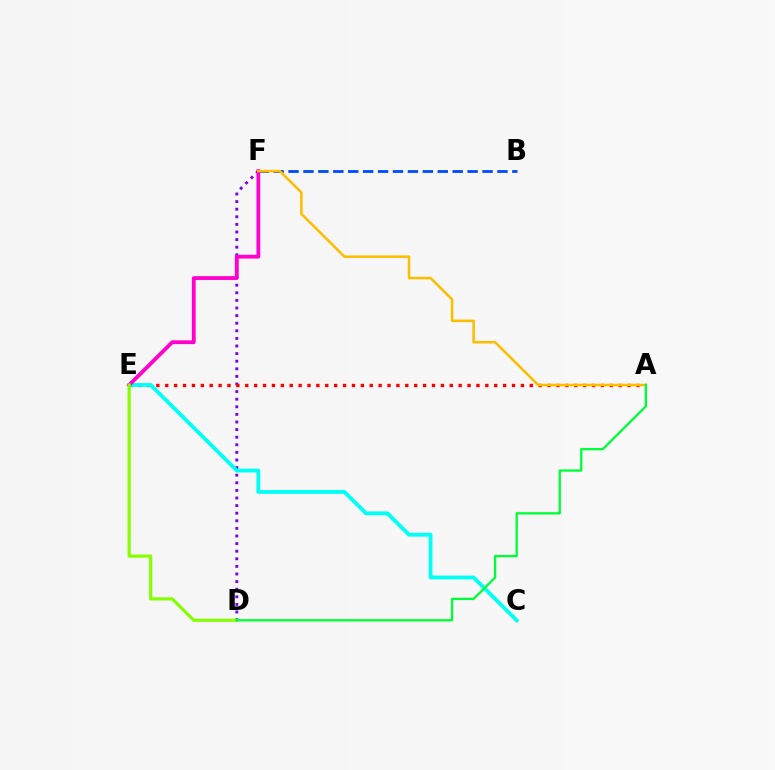{('D', 'F'): [{'color': '#7200ff', 'line_style': 'dotted', 'thickness': 2.06}], ('B', 'F'): [{'color': '#004bff', 'line_style': 'dashed', 'thickness': 2.03}], ('A', 'E'): [{'color': '#ff0000', 'line_style': 'dotted', 'thickness': 2.42}], ('C', 'E'): [{'color': '#00fff6', 'line_style': 'solid', 'thickness': 2.75}], ('E', 'F'): [{'color': '#ff00cf', 'line_style': 'solid', 'thickness': 2.74}], ('D', 'E'): [{'color': '#84ff00', 'line_style': 'solid', 'thickness': 2.27}], ('A', 'F'): [{'color': '#ffbd00', 'line_style': 'solid', 'thickness': 1.83}], ('A', 'D'): [{'color': '#00ff39', 'line_style': 'solid', 'thickness': 1.67}]}